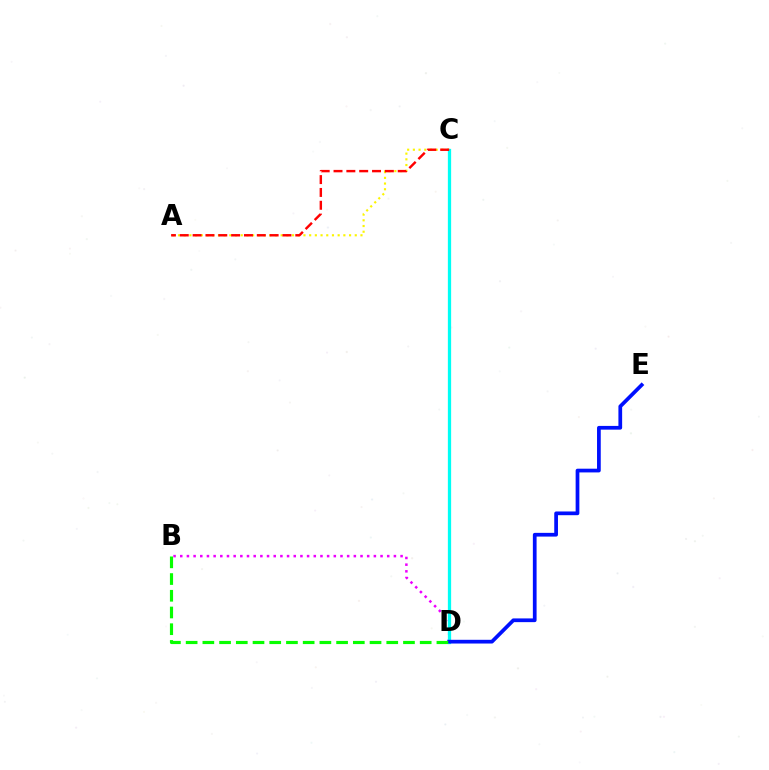{('B', 'D'): [{'color': '#ee00ff', 'line_style': 'dotted', 'thickness': 1.81}, {'color': '#08ff00', 'line_style': 'dashed', 'thickness': 2.27}], ('A', 'C'): [{'color': '#fcf500', 'line_style': 'dotted', 'thickness': 1.55}, {'color': '#ff0000', 'line_style': 'dashed', 'thickness': 1.74}], ('C', 'D'): [{'color': '#00fff6', 'line_style': 'solid', 'thickness': 2.35}], ('D', 'E'): [{'color': '#0010ff', 'line_style': 'solid', 'thickness': 2.68}]}